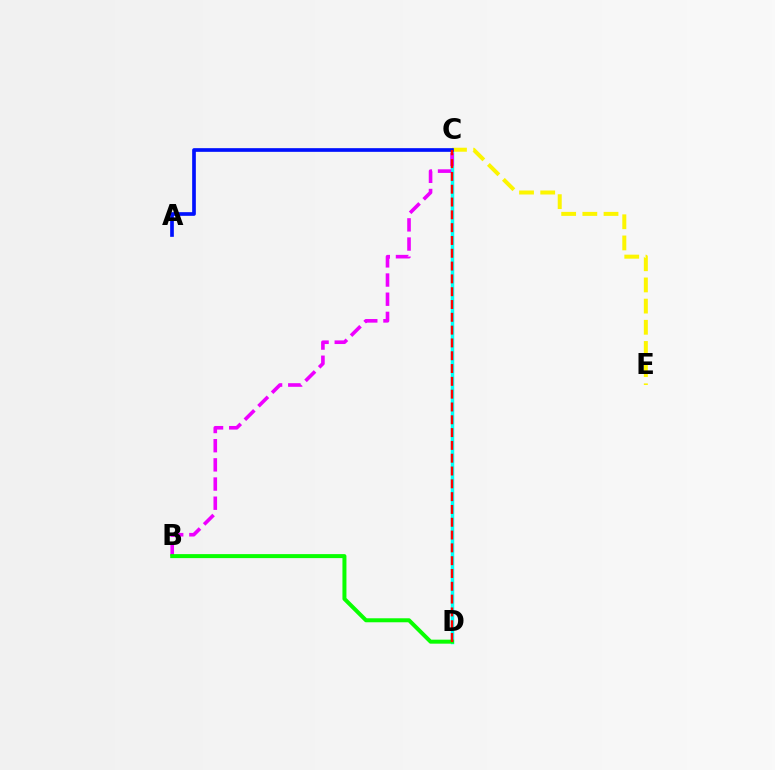{('C', 'D'): [{'color': '#00fff6', 'line_style': 'solid', 'thickness': 2.51}, {'color': '#ff0000', 'line_style': 'dashed', 'thickness': 1.74}], ('C', 'E'): [{'color': '#fcf500', 'line_style': 'dashed', 'thickness': 2.88}], ('A', 'C'): [{'color': '#0010ff', 'line_style': 'solid', 'thickness': 2.65}], ('B', 'C'): [{'color': '#ee00ff', 'line_style': 'dashed', 'thickness': 2.6}], ('B', 'D'): [{'color': '#08ff00', 'line_style': 'solid', 'thickness': 2.88}]}